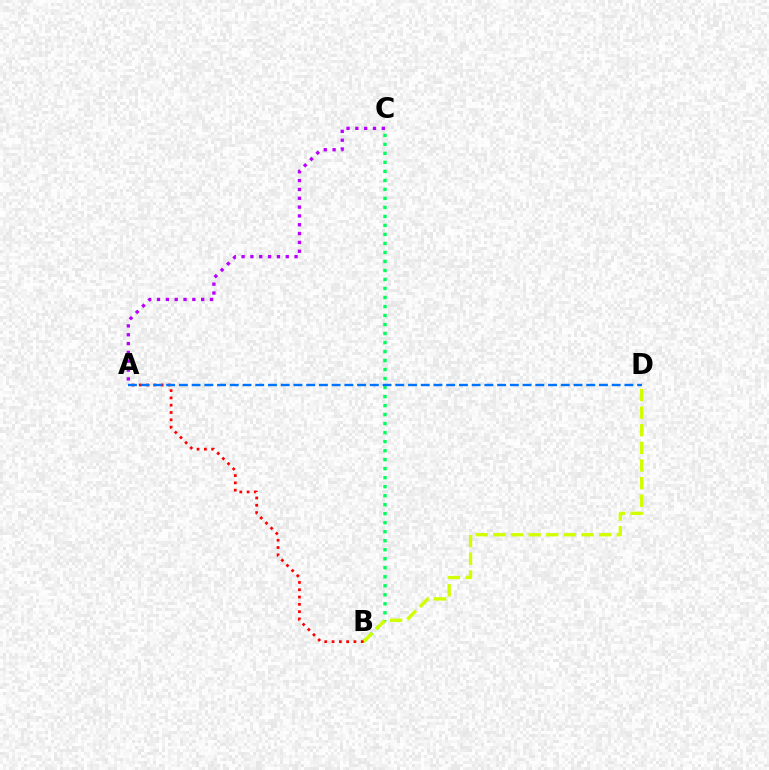{('B', 'C'): [{'color': '#00ff5c', 'line_style': 'dotted', 'thickness': 2.45}], ('B', 'D'): [{'color': '#d1ff00', 'line_style': 'dashed', 'thickness': 2.39}], ('A', 'C'): [{'color': '#b900ff', 'line_style': 'dotted', 'thickness': 2.4}], ('A', 'B'): [{'color': '#ff0000', 'line_style': 'dotted', 'thickness': 1.98}], ('A', 'D'): [{'color': '#0074ff', 'line_style': 'dashed', 'thickness': 1.73}]}